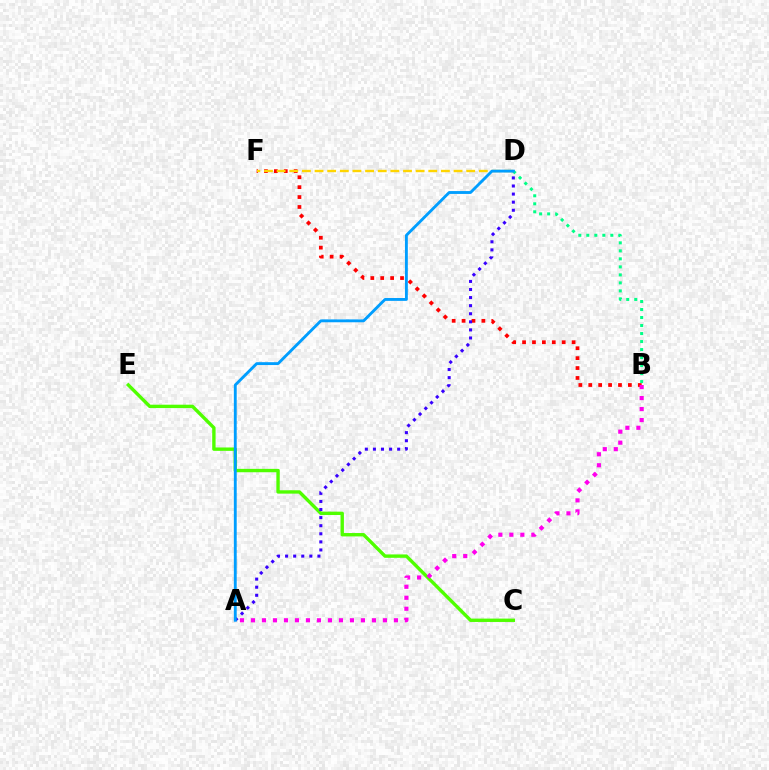{('B', 'F'): [{'color': '#ff0000', 'line_style': 'dotted', 'thickness': 2.69}], ('D', 'F'): [{'color': '#ffd500', 'line_style': 'dashed', 'thickness': 1.72}], ('C', 'E'): [{'color': '#4fff00', 'line_style': 'solid', 'thickness': 2.43}], ('A', 'D'): [{'color': '#3700ff', 'line_style': 'dotted', 'thickness': 2.2}, {'color': '#009eff', 'line_style': 'solid', 'thickness': 2.06}], ('B', 'D'): [{'color': '#00ff86', 'line_style': 'dotted', 'thickness': 2.18}], ('A', 'B'): [{'color': '#ff00ed', 'line_style': 'dotted', 'thickness': 2.99}]}